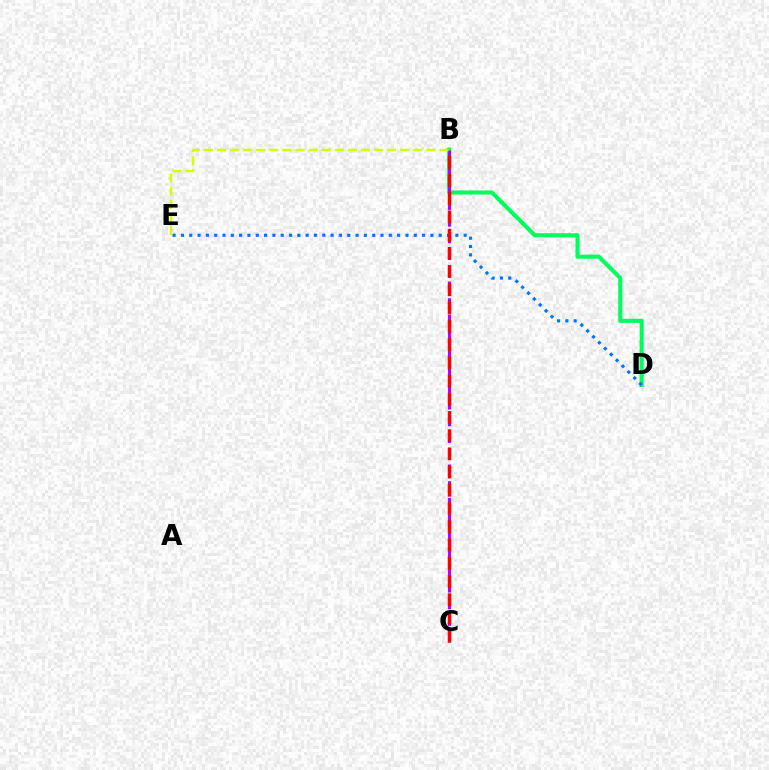{('B', 'D'): [{'color': '#00ff5c', 'line_style': 'solid', 'thickness': 2.95}], ('B', 'C'): [{'color': '#b900ff', 'line_style': 'dashed', 'thickness': 2.26}, {'color': '#ff0000', 'line_style': 'dashed', 'thickness': 2.48}], ('B', 'E'): [{'color': '#d1ff00', 'line_style': 'dashed', 'thickness': 1.78}], ('D', 'E'): [{'color': '#0074ff', 'line_style': 'dotted', 'thickness': 2.26}]}